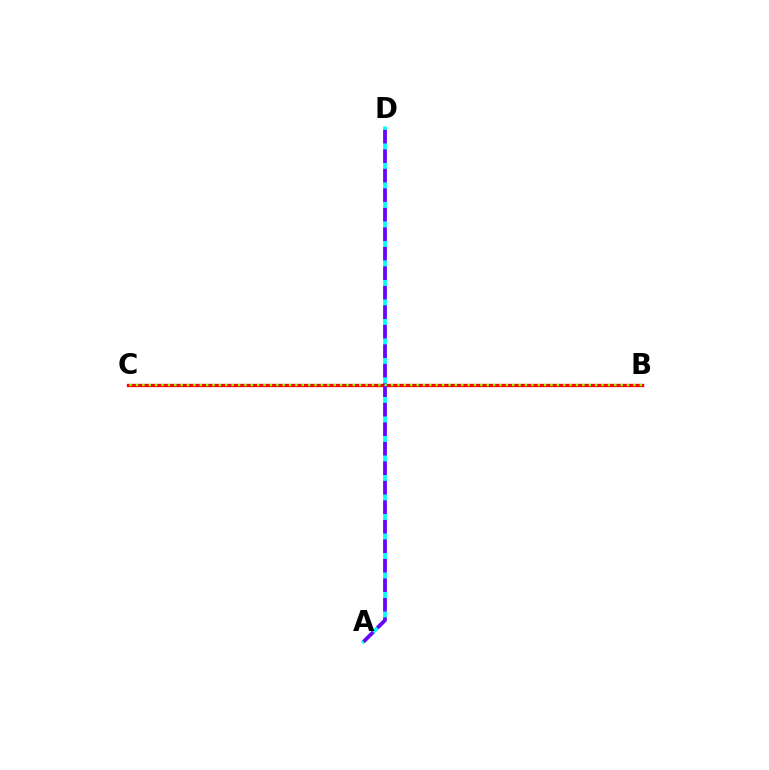{('A', 'D'): [{'color': '#00fff6', 'line_style': 'solid', 'thickness': 2.7}, {'color': '#7200ff', 'line_style': 'dashed', 'thickness': 2.65}], ('B', 'C'): [{'color': '#ff0000', 'line_style': 'solid', 'thickness': 2.38}, {'color': '#84ff00', 'line_style': 'dotted', 'thickness': 1.73}]}